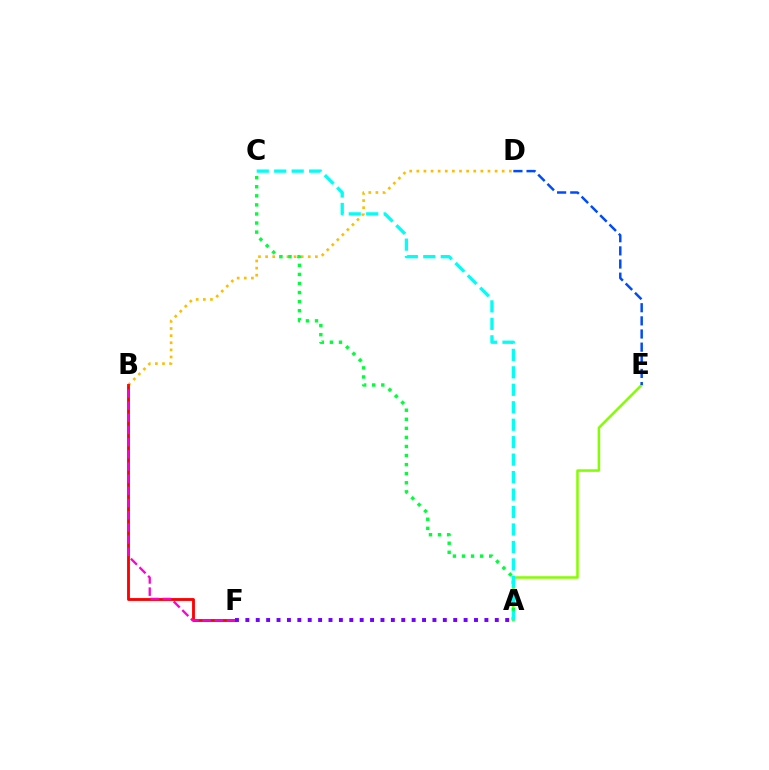{('A', 'E'): [{'color': '#84ff00', 'line_style': 'solid', 'thickness': 1.83}], ('B', 'D'): [{'color': '#ffbd00', 'line_style': 'dotted', 'thickness': 1.93}], ('A', 'C'): [{'color': '#00ff39', 'line_style': 'dotted', 'thickness': 2.46}, {'color': '#00fff6', 'line_style': 'dashed', 'thickness': 2.37}], ('B', 'F'): [{'color': '#ff0000', 'line_style': 'solid', 'thickness': 2.05}, {'color': '#ff00cf', 'line_style': 'dashed', 'thickness': 1.65}], ('D', 'E'): [{'color': '#004bff', 'line_style': 'dashed', 'thickness': 1.79}], ('A', 'F'): [{'color': '#7200ff', 'line_style': 'dotted', 'thickness': 2.82}]}